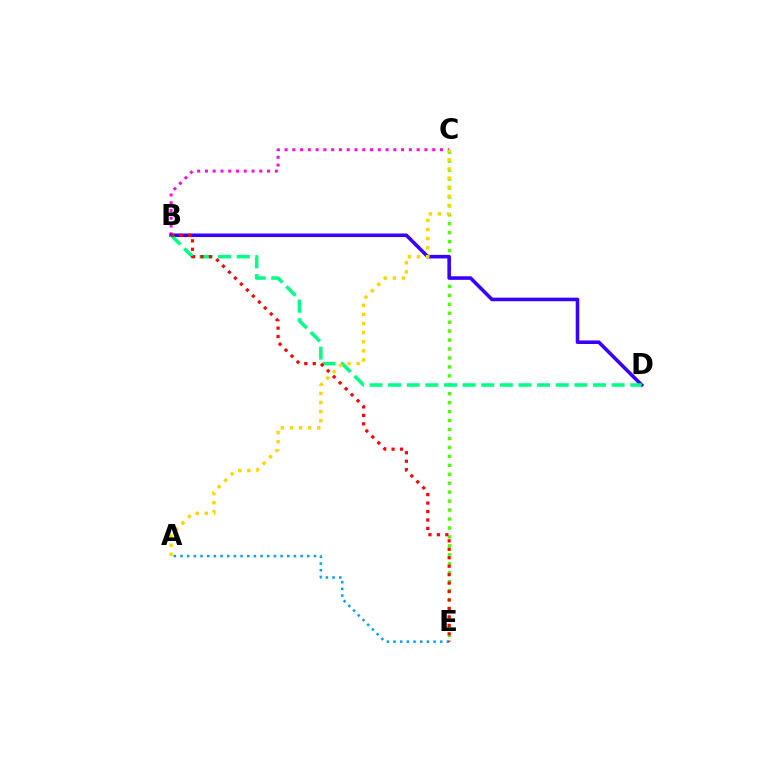{('C', 'E'): [{'color': '#4fff00', 'line_style': 'dotted', 'thickness': 2.43}], ('B', 'C'): [{'color': '#ff00ed', 'line_style': 'dotted', 'thickness': 2.11}], ('B', 'D'): [{'color': '#3700ff', 'line_style': 'solid', 'thickness': 2.57}, {'color': '#00ff86', 'line_style': 'dashed', 'thickness': 2.53}], ('A', 'E'): [{'color': '#009eff', 'line_style': 'dotted', 'thickness': 1.81}], ('A', 'C'): [{'color': '#ffd500', 'line_style': 'dotted', 'thickness': 2.47}], ('B', 'E'): [{'color': '#ff0000', 'line_style': 'dotted', 'thickness': 2.3}]}